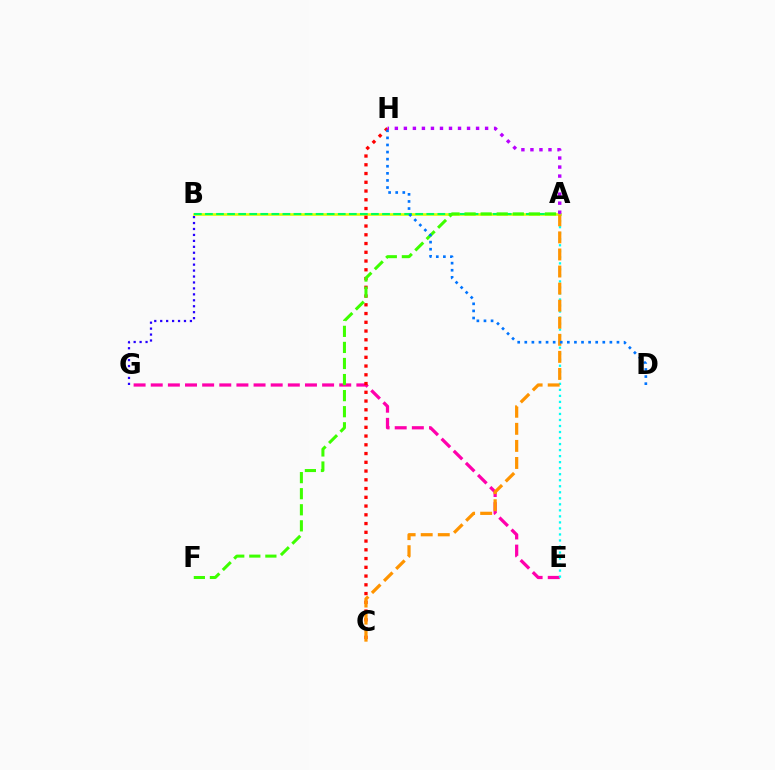{('E', 'G'): [{'color': '#ff00ac', 'line_style': 'dashed', 'thickness': 2.33}], ('A', 'B'): [{'color': '#d1ff00', 'line_style': 'solid', 'thickness': 1.88}, {'color': '#00ff5c', 'line_style': 'dashed', 'thickness': 1.5}], ('B', 'G'): [{'color': '#2500ff', 'line_style': 'dotted', 'thickness': 1.61}], ('C', 'H'): [{'color': '#ff0000', 'line_style': 'dotted', 'thickness': 2.38}], ('A', 'F'): [{'color': '#3dff00', 'line_style': 'dashed', 'thickness': 2.18}], ('A', 'E'): [{'color': '#00fff6', 'line_style': 'dotted', 'thickness': 1.64}], ('A', 'C'): [{'color': '#ff9400', 'line_style': 'dashed', 'thickness': 2.32}], ('D', 'H'): [{'color': '#0074ff', 'line_style': 'dotted', 'thickness': 1.93}], ('A', 'H'): [{'color': '#b900ff', 'line_style': 'dotted', 'thickness': 2.45}]}